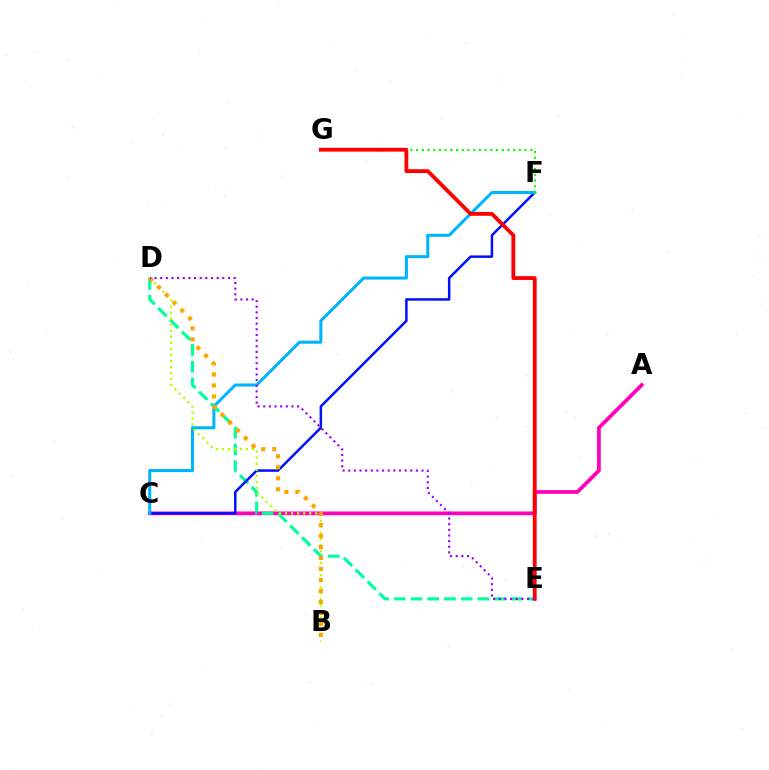{('A', 'C'): [{'color': '#ff00bd', 'line_style': 'solid', 'thickness': 2.69}], ('D', 'E'): [{'color': '#00ff9d', 'line_style': 'dashed', 'thickness': 2.28}, {'color': '#9b00ff', 'line_style': 'dotted', 'thickness': 1.53}], ('C', 'F'): [{'color': '#0010ff', 'line_style': 'solid', 'thickness': 1.8}, {'color': '#00b5ff', 'line_style': 'solid', 'thickness': 2.19}], ('B', 'D'): [{'color': '#b3ff00', 'line_style': 'dotted', 'thickness': 1.64}, {'color': '#ffa500', 'line_style': 'dotted', 'thickness': 2.99}], ('F', 'G'): [{'color': '#08ff00', 'line_style': 'dotted', 'thickness': 1.55}], ('E', 'G'): [{'color': '#ff0000', 'line_style': 'solid', 'thickness': 2.74}]}